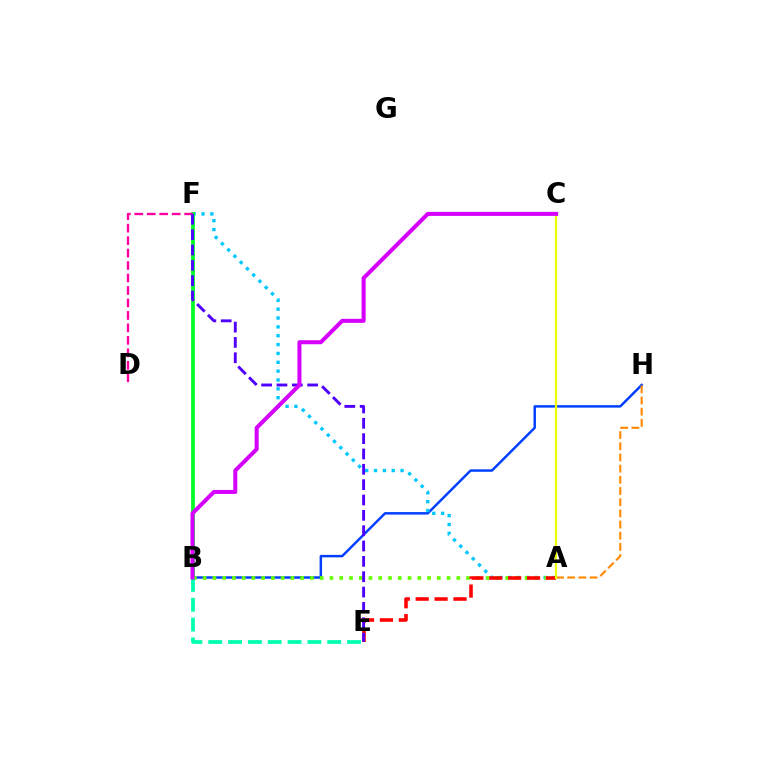{('B', 'H'): [{'color': '#003fff', 'line_style': 'solid', 'thickness': 1.77}], ('A', 'F'): [{'color': '#00c7ff', 'line_style': 'dotted', 'thickness': 2.4}], ('B', 'F'): [{'color': '#00ff27', 'line_style': 'solid', 'thickness': 2.7}], ('D', 'F'): [{'color': '#ff00a0', 'line_style': 'dashed', 'thickness': 1.69}], ('A', 'B'): [{'color': '#66ff00', 'line_style': 'dotted', 'thickness': 2.65}], ('A', 'H'): [{'color': '#ff8800', 'line_style': 'dashed', 'thickness': 1.52}], ('A', 'E'): [{'color': '#ff0000', 'line_style': 'dashed', 'thickness': 2.57}], ('E', 'F'): [{'color': '#4f00ff', 'line_style': 'dashed', 'thickness': 2.08}], ('B', 'E'): [{'color': '#00ffaf', 'line_style': 'dashed', 'thickness': 2.69}], ('A', 'C'): [{'color': '#eeff00', 'line_style': 'solid', 'thickness': 1.58}], ('B', 'C'): [{'color': '#d600ff', 'line_style': 'solid', 'thickness': 2.9}]}